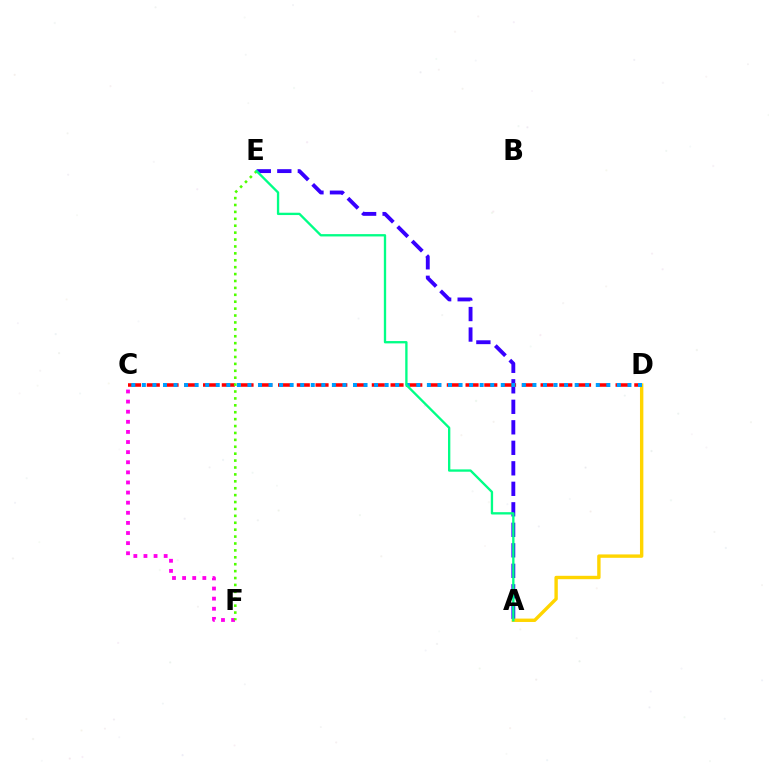{('A', 'E'): [{'color': '#3700ff', 'line_style': 'dashed', 'thickness': 2.79}, {'color': '#00ff86', 'line_style': 'solid', 'thickness': 1.68}], ('C', 'F'): [{'color': '#ff00ed', 'line_style': 'dotted', 'thickness': 2.75}], ('A', 'D'): [{'color': '#ffd500', 'line_style': 'solid', 'thickness': 2.44}], ('C', 'D'): [{'color': '#ff0000', 'line_style': 'dashed', 'thickness': 2.55}, {'color': '#009eff', 'line_style': 'dotted', 'thickness': 2.87}], ('E', 'F'): [{'color': '#4fff00', 'line_style': 'dotted', 'thickness': 1.88}]}